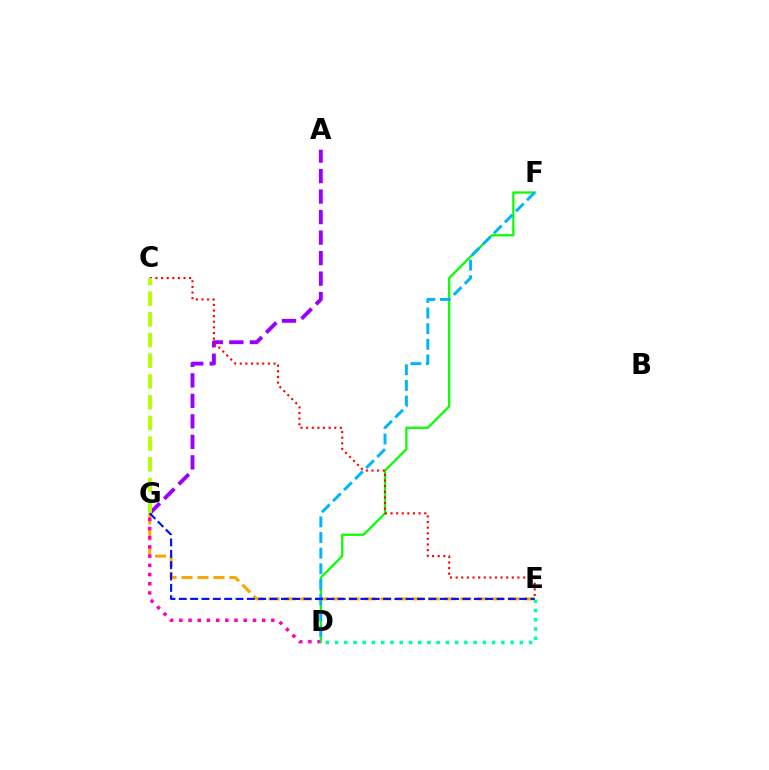{('E', 'G'): [{'color': '#ffa500', 'line_style': 'dashed', 'thickness': 2.17}, {'color': '#0010ff', 'line_style': 'dashed', 'thickness': 1.54}], ('D', 'G'): [{'color': '#ff00bd', 'line_style': 'dotted', 'thickness': 2.5}], ('D', 'F'): [{'color': '#08ff00', 'line_style': 'solid', 'thickness': 1.62}, {'color': '#00b5ff', 'line_style': 'dashed', 'thickness': 2.12}], ('D', 'E'): [{'color': '#00ff9d', 'line_style': 'dotted', 'thickness': 2.51}], ('A', 'G'): [{'color': '#9b00ff', 'line_style': 'dashed', 'thickness': 2.79}], ('C', 'E'): [{'color': '#ff0000', 'line_style': 'dotted', 'thickness': 1.53}], ('C', 'G'): [{'color': '#b3ff00', 'line_style': 'dashed', 'thickness': 2.81}]}